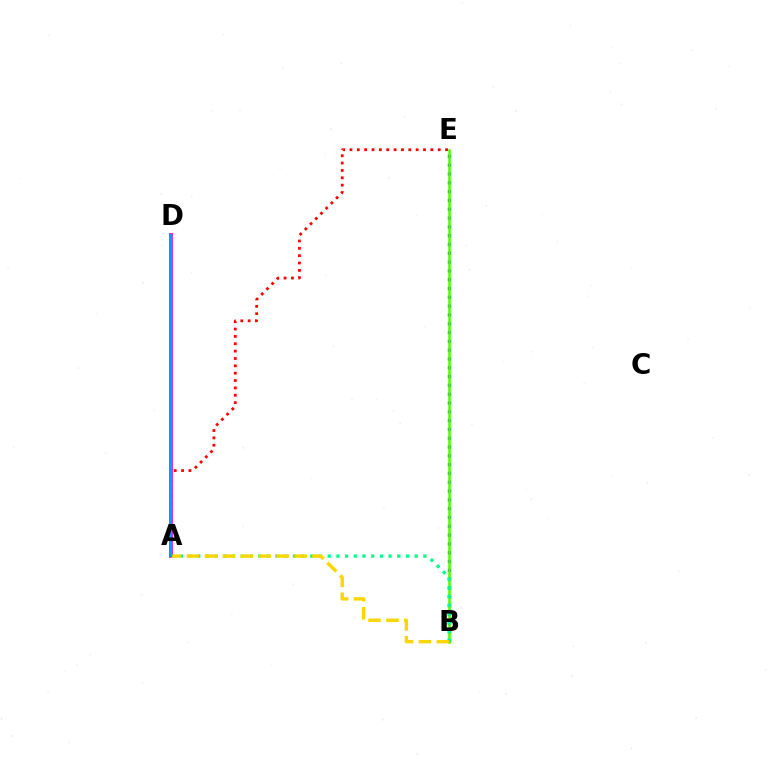{('A', 'E'): [{'color': '#ff0000', 'line_style': 'dotted', 'thickness': 2.0}], ('B', 'E'): [{'color': '#3700ff', 'line_style': 'dotted', 'thickness': 2.39}, {'color': '#4fff00', 'line_style': 'solid', 'thickness': 1.85}], ('A', 'B'): [{'color': '#00ff86', 'line_style': 'dotted', 'thickness': 2.36}, {'color': '#ffd500', 'line_style': 'dashed', 'thickness': 2.44}], ('A', 'D'): [{'color': '#ff00ed', 'line_style': 'solid', 'thickness': 2.73}, {'color': '#009eff', 'line_style': 'solid', 'thickness': 1.67}]}